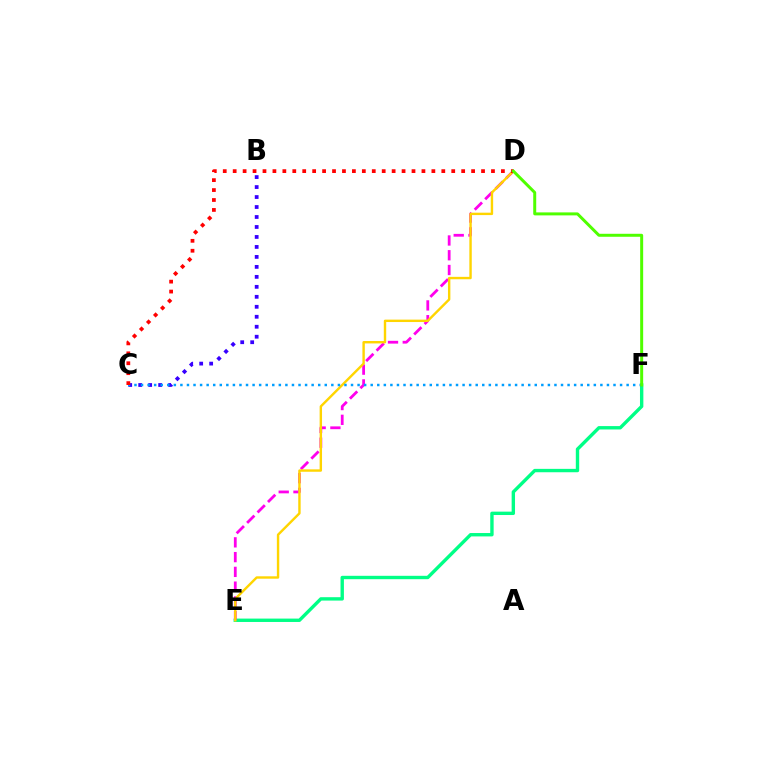{('E', 'F'): [{'color': '#00ff86', 'line_style': 'solid', 'thickness': 2.43}], ('B', 'C'): [{'color': '#3700ff', 'line_style': 'dotted', 'thickness': 2.71}], ('D', 'E'): [{'color': '#ff00ed', 'line_style': 'dashed', 'thickness': 2.01}, {'color': '#ffd500', 'line_style': 'solid', 'thickness': 1.73}], ('C', 'F'): [{'color': '#009eff', 'line_style': 'dotted', 'thickness': 1.78}], ('C', 'D'): [{'color': '#ff0000', 'line_style': 'dotted', 'thickness': 2.7}], ('D', 'F'): [{'color': '#4fff00', 'line_style': 'solid', 'thickness': 2.15}]}